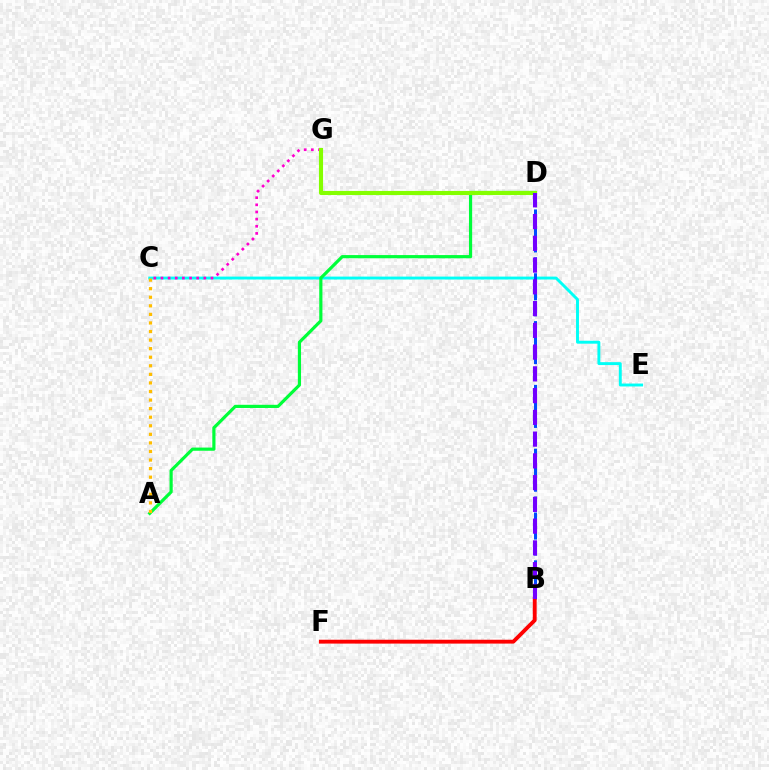{('C', 'E'): [{'color': '#00fff6', 'line_style': 'solid', 'thickness': 2.1}], ('A', 'D'): [{'color': '#00ff39', 'line_style': 'solid', 'thickness': 2.29}], ('C', 'G'): [{'color': '#ff00cf', 'line_style': 'dotted', 'thickness': 1.94}], ('B', 'D'): [{'color': '#004bff', 'line_style': 'dashed', 'thickness': 2.17}, {'color': '#7200ff', 'line_style': 'dashed', 'thickness': 2.96}], ('A', 'C'): [{'color': '#ffbd00', 'line_style': 'dotted', 'thickness': 2.33}], ('D', 'G'): [{'color': '#84ff00', 'line_style': 'solid', 'thickness': 2.96}], ('B', 'F'): [{'color': '#ff0000', 'line_style': 'solid', 'thickness': 2.77}]}